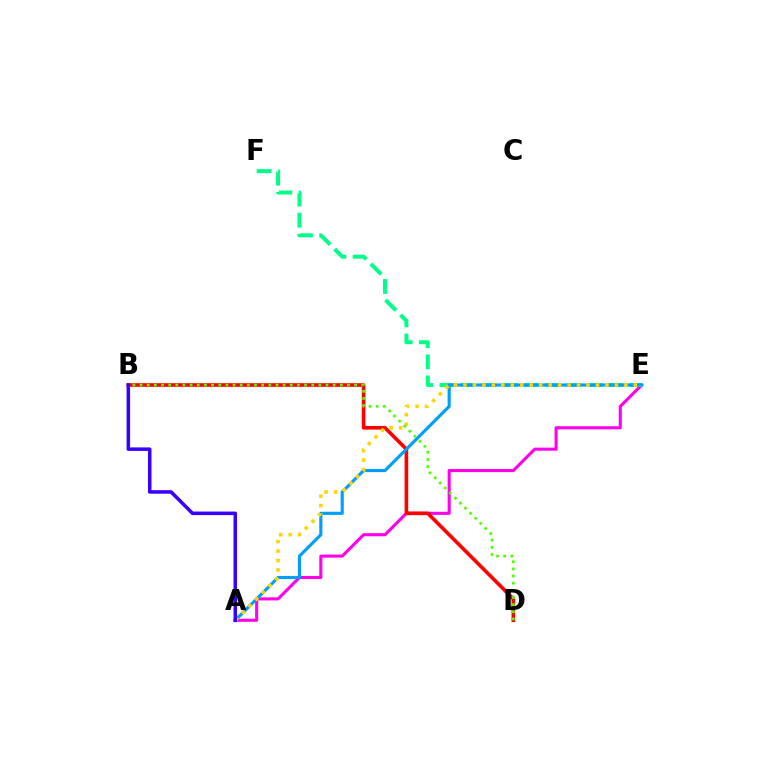{('A', 'E'): [{'color': '#ff00ed', 'line_style': 'solid', 'thickness': 2.22}, {'color': '#009eff', 'line_style': 'solid', 'thickness': 2.25}, {'color': '#ffd500', 'line_style': 'dotted', 'thickness': 2.57}], ('B', 'D'): [{'color': '#ff0000', 'line_style': 'solid', 'thickness': 2.61}, {'color': '#4fff00', 'line_style': 'dotted', 'thickness': 1.94}], ('E', 'F'): [{'color': '#00ff86', 'line_style': 'dashed', 'thickness': 2.87}], ('A', 'B'): [{'color': '#3700ff', 'line_style': 'solid', 'thickness': 2.54}]}